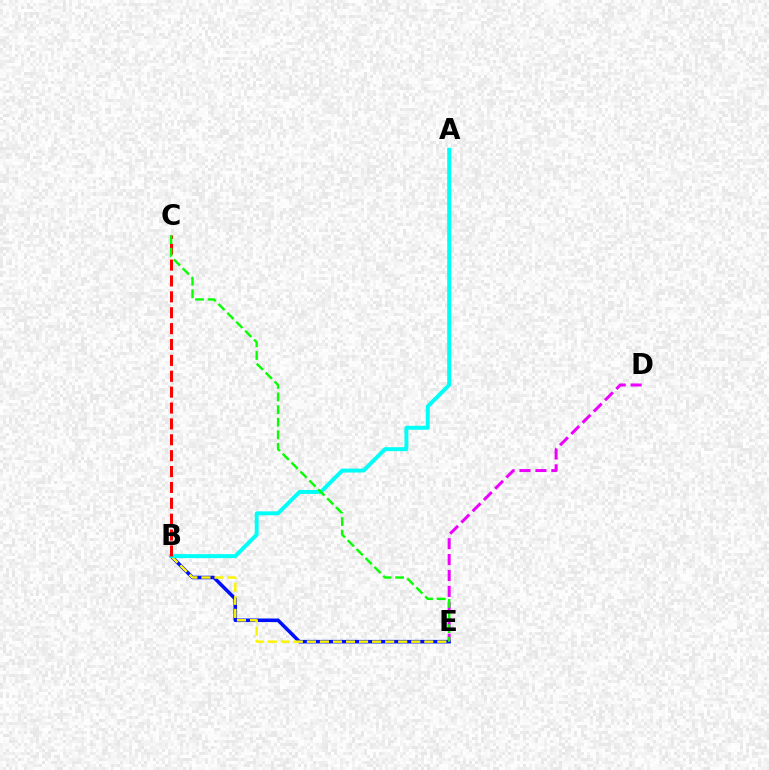{('B', 'E'): [{'color': '#0010ff', 'line_style': 'solid', 'thickness': 2.55}, {'color': '#fcf500', 'line_style': 'dashed', 'thickness': 1.77}], ('D', 'E'): [{'color': '#ee00ff', 'line_style': 'dashed', 'thickness': 2.16}], ('A', 'B'): [{'color': '#00fff6', 'line_style': 'solid', 'thickness': 2.83}], ('B', 'C'): [{'color': '#ff0000', 'line_style': 'dashed', 'thickness': 2.16}], ('C', 'E'): [{'color': '#08ff00', 'line_style': 'dashed', 'thickness': 1.71}]}